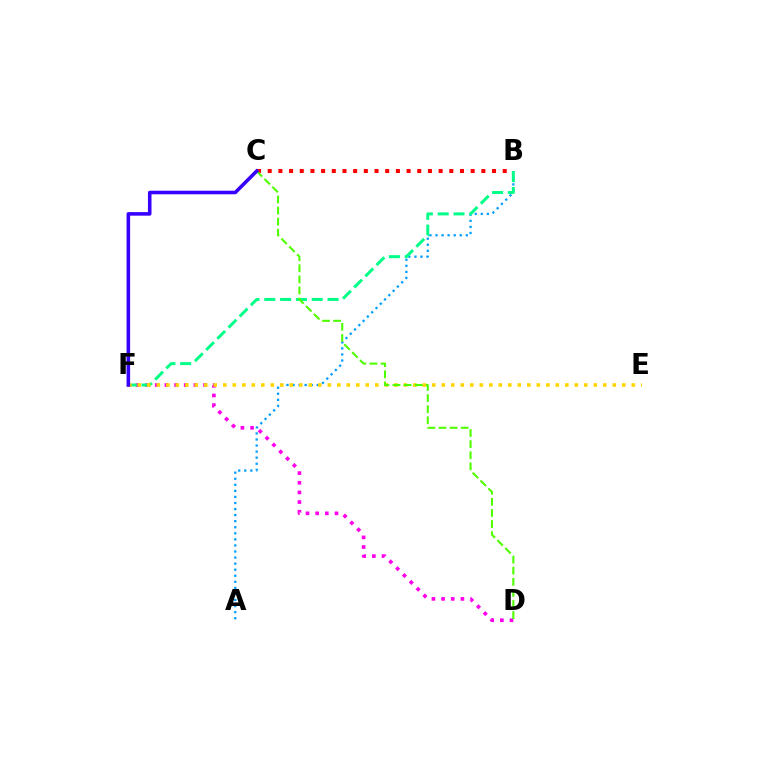{('B', 'C'): [{'color': '#ff0000', 'line_style': 'dotted', 'thickness': 2.9}], ('D', 'F'): [{'color': '#ff00ed', 'line_style': 'dotted', 'thickness': 2.62}], ('A', 'B'): [{'color': '#009eff', 'line_style': 'dotted', 'thickness': 1.65}], ('B', 'F'): [{'color': '#00ff86', 'line_style': 'dashed', 'thickness': 2.15}], ('E', 'F'): [{'color': '#ffd500', 'line_style': 'dotted', 'thickness': 2.58}], ('C', 'D'): [{'color': '#4fff00', 'line_style': 'dashed', 'thickness': 1.51}], ('C', 'F'): [{'color': '#3700ff', 'line_style': 'solid', 'thickness': 2.57}]}